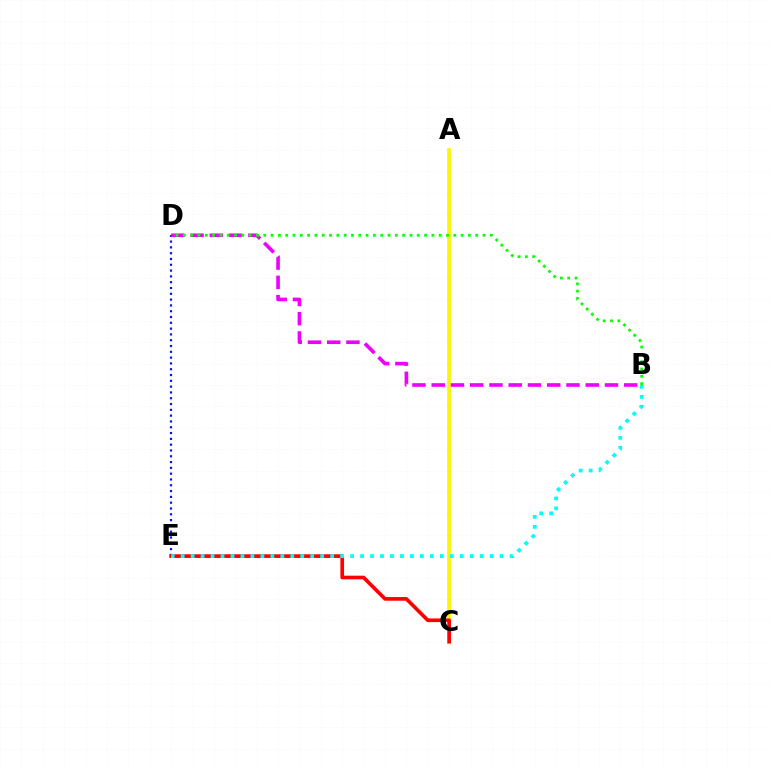{('D', 'E'): [{'color': '#0010ff', 'line_style': 'dotted', 'thickness': 1.58}], ('A', 'C'): [{'color': '#fcf500', 'line_style': 'solid', 'thickness': 2.65}], ('B', 'D'): [{'color': '#ee00ff', 'line_style': 'dashed', 'thickness': 2.62}, {'color': '#08ff00', 'line_style': 'dotted', 'thickness': 1.99}], ('C', 'E'): [{'color': '#ff0000', 'line_style': 'solid', 'thickness': 2.63}], ('B', 'E'): [{'color': '#00fff6', 'line_style': 'dotted', 'thickness': 2.71}]}